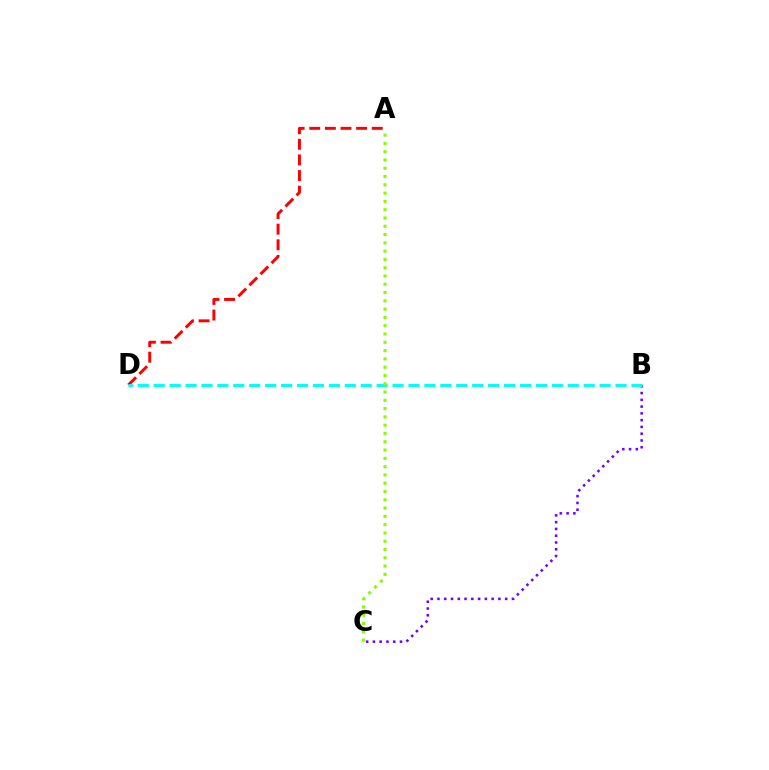{('A', 'D'): [{'color': '#ff0000', 'line_style': 'dashed', 'thickness': 2.12}], ('B', 'C'): [{'color': '#7200ff', 'line_style': 'dotted', 'thickness': 1.84}], ('B', 'D'): [{'color': '#00fff6', 'line_style': 'dashed', 'thickness': 2.16}], ('A', 'C'): [{'color': '#84ff00', 'line_style': 'dotted', 'thickness': 2.25}]}